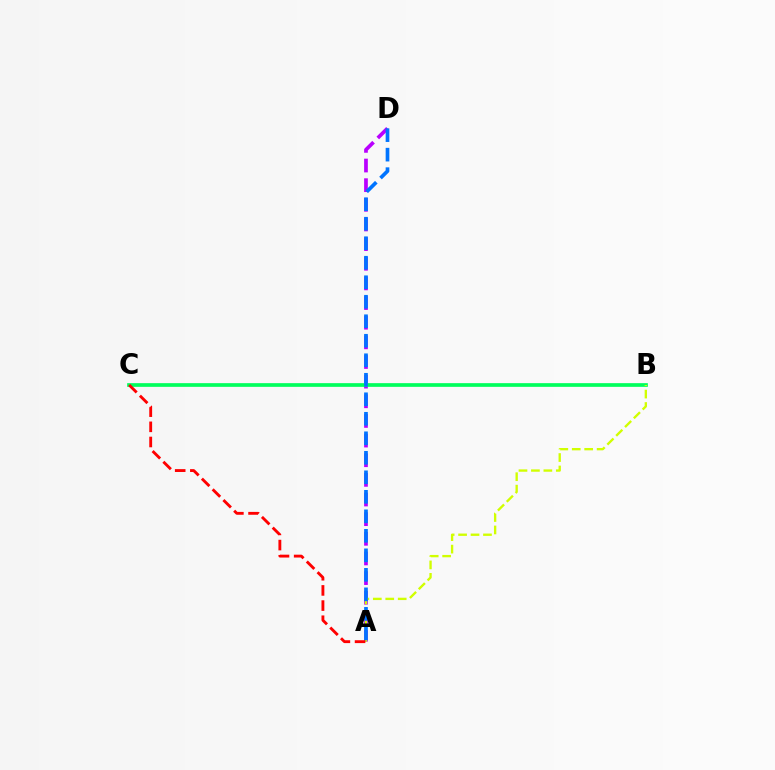{('A', 'D'): [{'color': '#b900ff', 'line_style': 'dashed', 'thickness': 2.67}, {'color': '#0074ff', 'line_style': 'dashed', 'thickness': 2.65}], ('B', 'C'): [{'color': '#00ff5c', 'line_style': 'solid', 'thickness': 2.65}], ('A', 'B'): [{'color': '#d1ff00', 'line_style': 'dashed', 'thickness': 1.69}], ('A', 'C'): [{'color': '#ff0000', 'line_style': 'dashed', 'thickness': 2.06}]}